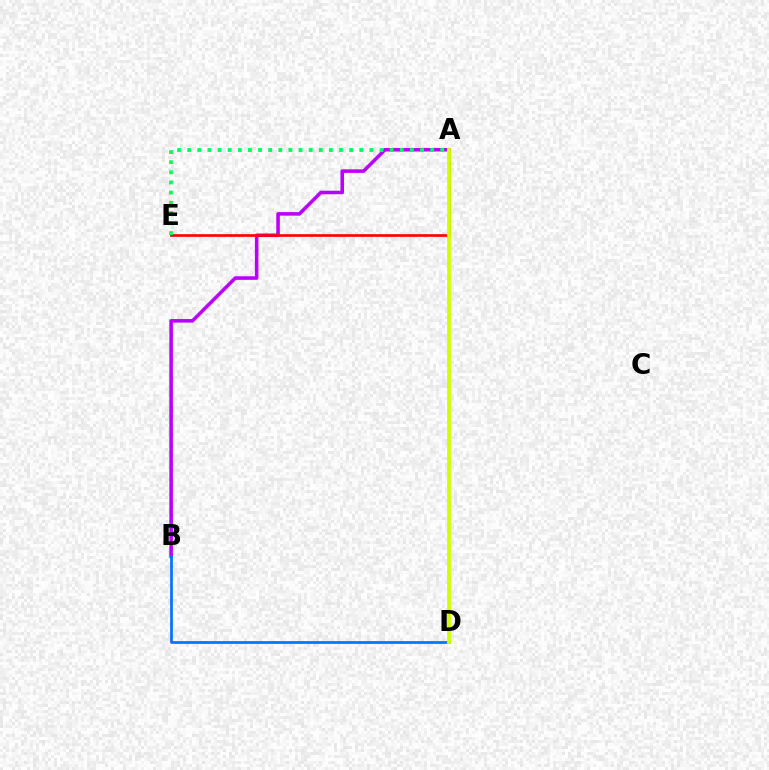{('A', 'B'): [{'color': '#b900ff', 'line_style': 'solid', 'thickness': 2.56}], ('A', 'E'): [{'color': '#ff0000', 'line_style': 'solid', 'thickness': 1.91}, {'color': '#00ff5c', 'line_style': 'dotted', 'thickness': 2.75}], ('B', 'D'): [{'color': '#0074ff', 'line_style': 'solid', 'thickness': 1.97}], ('A', 'D'): [{'color': '#d1ff00', 'line_style': 'solid', 'thickness': 2.72}]}